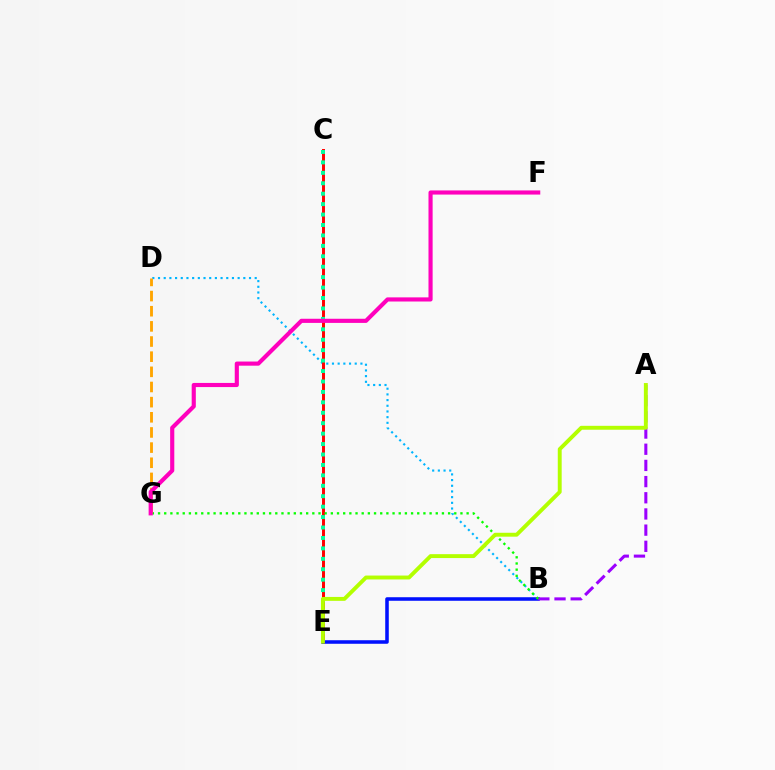{('B', 'D'): [{'color': '#00b5ff', 'line_style': 'dotted', 'thickness': 1.55}], ('C', 'E'): [{'color': '#ff0000', 'line_style': 'solid', 'thickness': 2.13}, {'color': '#00ff9d', 'line_style': 'dotted', 'thickness': 2.83}], ('B', 'E'): [{'color': '#0010ff', 'line_style': 'solid', 'thickness': 2.55}], ('A', 'B'): [{'color': '#9b00ff', 'line_style': 'dashed', 'thickness': 2.2}], ('B', 'G'): [{'color': '#08ff00', 'line_style': 'dotted', 'thickness': 1.68}], ('A', 'E'): [{'color': '#b3ff00', 'line_style': 'solid', 'thickness': 2.81}], ('D', 'G'): [{'color': '#ffa500', 'line_style': 'dashed', 'thickness': 2.06}], ('F', 'G'): [{'color': '#ff00bd', 'line_style': 'solid', 'thickness': 2.98}]}